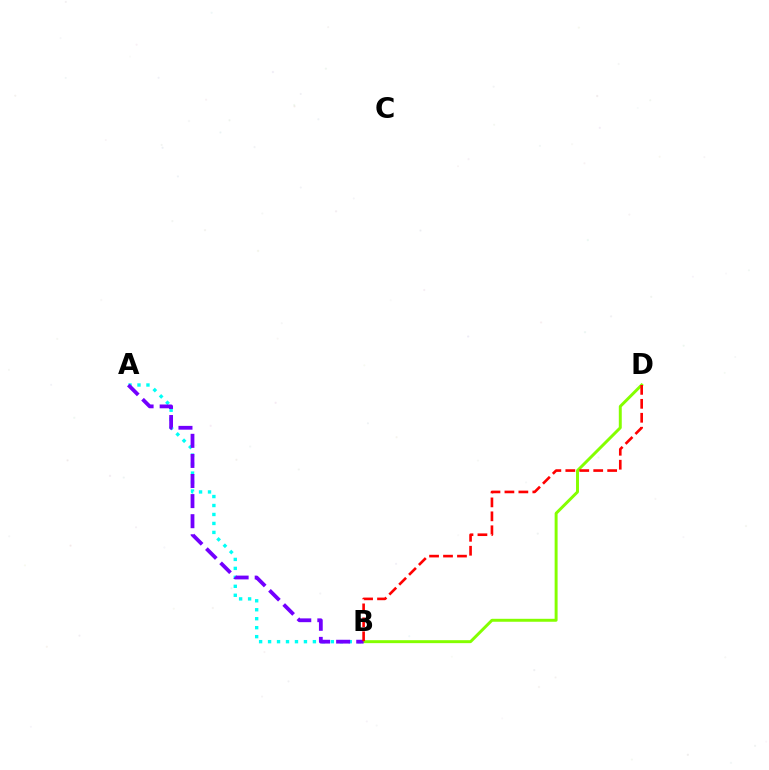{('B', 'D'): [{'color': '#84ff00', 'line_style': 'solid', 'thickness': 2.13}, {'color': '#ff0000', 'line_style': 'dashed', 'thickness': 1.9}], ('A', 'B'): [{'color': '#00fff6', 'line_style': 'dotted', 'thickness': 2.44}, {'color': '#7200ff', 'line_style': 'dashed', 'thickness': 2.73}]}